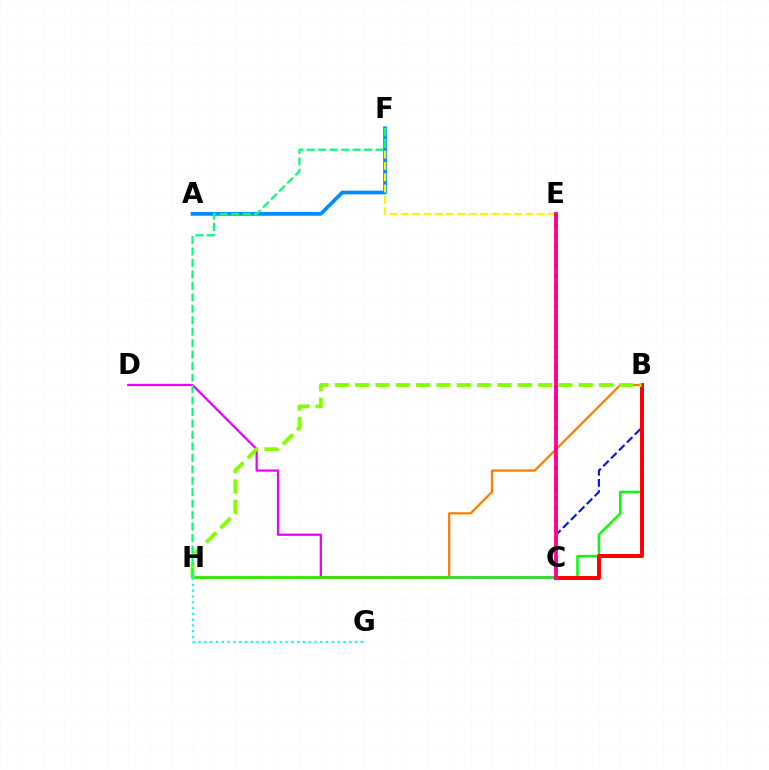{('C', 'D'): [{'color': '#ee00ff', 'line_style': 'solid', 'thickness': 1.64}], ('A', 'F'): [{'color': '#008cff', 'line_style': 'solid', 'thickness': 2.67}], ('B', 'H'): [{'color': '#ff7c00', 'line_style': 'solid', 'thickness': 1.63}, {'color': '#08ff00', 'line_style': 'solid', 'thickness': 1.81}, {'color': '#84ff00', 'line_style': 'dashed', 'thickness': 2.76}], ('E', 'F'): [{'color': '#fcf500', 'line_style': 'dashed', 'thickness': 1.54}], ('B', 'C'): [{'color': '#0010ff', 'line_style': 'dashed', 'thickness': 1.52}, {'color': '#ff0000', 'line_style': 'solid', 'thickness': 2.84}], ('G', 'H'): [{'color': '#00fff6', 'line_style': 'dotted', 'thickness': 1.57}], ('C', 'E'): [{'color': '#7200ff', 'line_style': 'dotted', 'thickness': 2.74}, {'color': '#ff0094', 'line_style': 'solid', 'thickness': 2.74}], ('F', 'H'): [{'color': '#00ff74', 'line_style': 'dashed', 'thickness': 1.56}]}